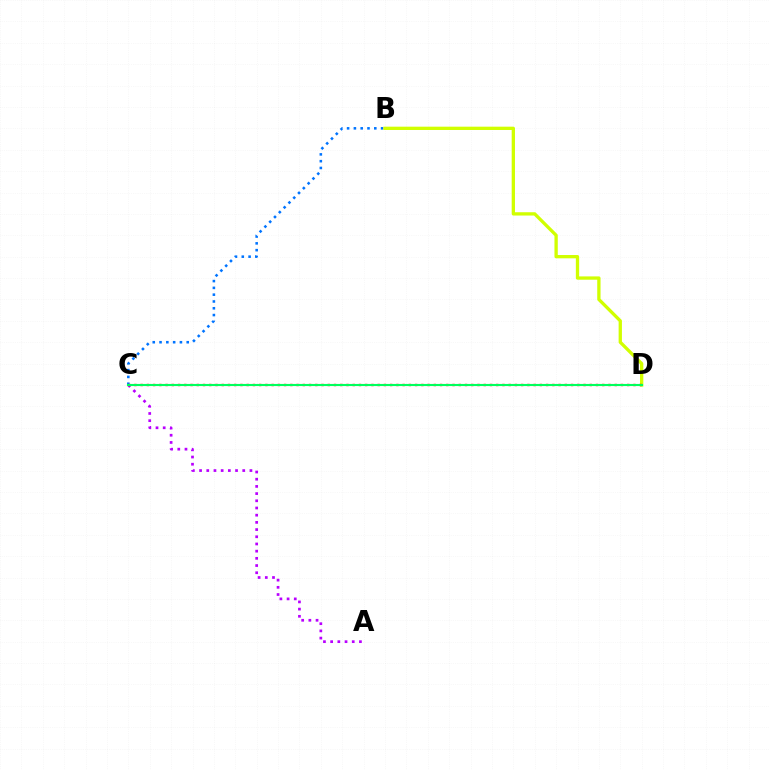{('A', 'C'): [{'color': '#b900ff', 'line_style': 'dotted', 'thickness': 1.95}], ('B', 'C'): [{'color': '#0074ff', 'line_style': 'dotted', 'thickness': 1.85}], ('B', 'D'): [{'color': '#d1ff00', 'line_style': 'solid', 'thickness': 2.38}], ('C', 'D'): [{'color': '#ff0000', 'line_style': 'dotted', 'thickness': 1.69}, {'color': '#00ff5c', 'line_style': 'solid', 'thickness': 1.52}]}